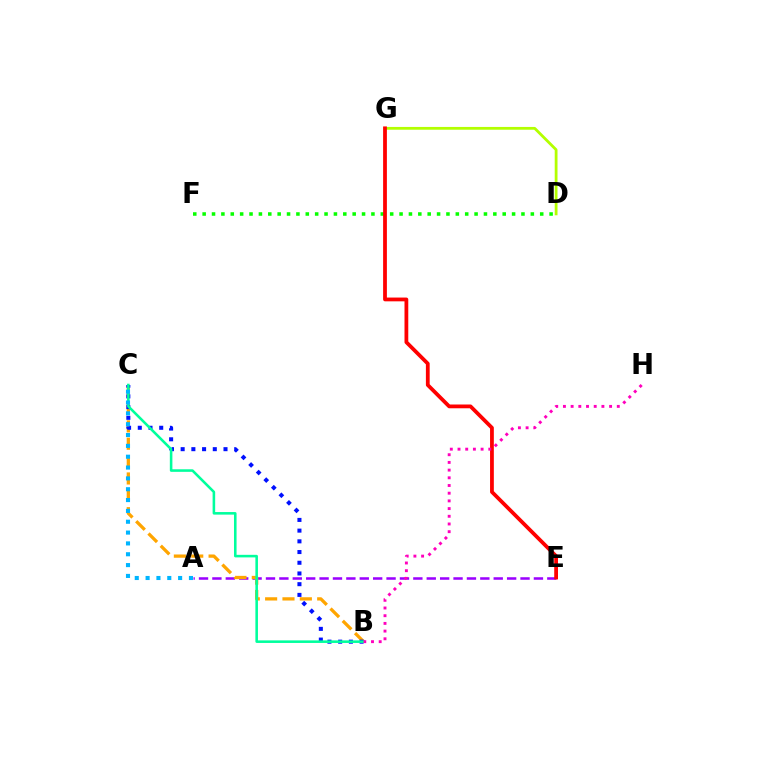{('A', 'E'): [{'color': '#9b00ff', 'line_style': 'dashed', 'thickness': 1.82}], ('B', 'C'): [{'color': '#ffa500', 'line_style': 'dashed', 'thickness': 2.36}, {'color': '#0010ff', 'line_style': 'dotted', 'thickness': 2.91}, {'color': '#00ff9d', 'line_style': 'solid', 'thickness': 1.85}], ('D', 'F'): [{'color': '#08ff00', 'line_style': 'dotted', 'thickness': 2.55}], ('D', 'G'): [{'color': '#b3ff00', 'line_style': 'solid', 'thickness': 2.01}], ('E', 'G'): [{'color': '#ff0000', 'line_style': 'solid', 'thickness': 2.72}], ('B', 'H'): [{'color': '#ff00bd', 'line_style': 'dotted', 'thickness': 2.09}], ('A', 'C'): [{'color': '#00b5ff', 'line_style': 'dotted', 'thickness': 2.94}]}